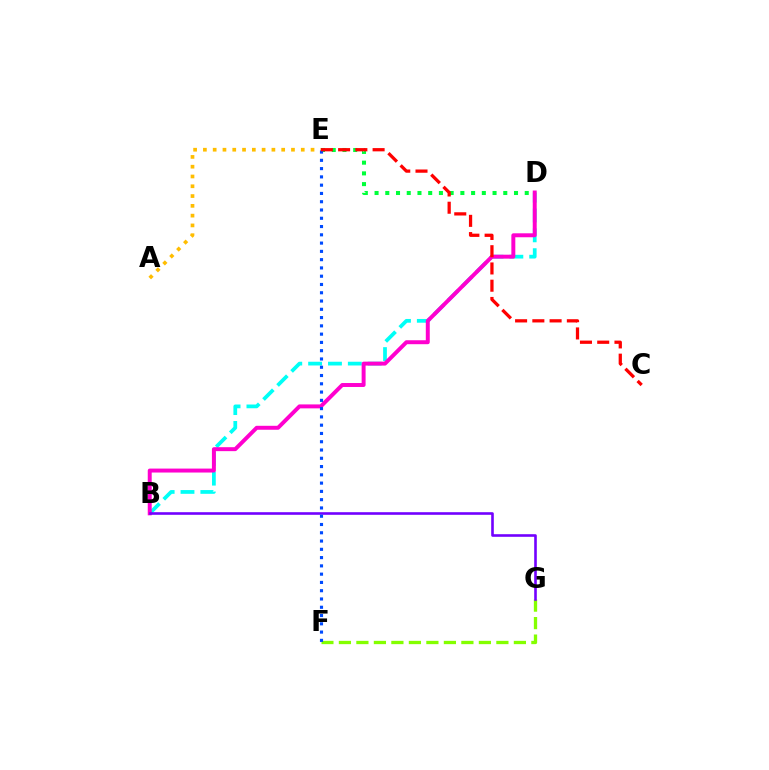{('F', 'G'): [{'color': '#84ff00', 'line_style': 'dashed', 'thickness': 2.38}], ('D', 'E'): [{'color': '#00ff39', 'line_style': 'dotted', 'thickness': 2.91}], ('B', 'D'): [{'color': '#00fff6', 'line_style': 'dashed', 'thickness': 2.7}, {'color': '#ff00cf', 'line_style': 'solid', 'thickness': 2.85}], ('A', 'E'): [{'color': '#ffbd00', 'line_style': 'dotted', 'thickness': 2.66}], ('B', 'G'): [{'color': '#7200ff', 'line_style': 'solid', 'thickness': 1.88}], ('E', 'F'): [{'color': '#004bff', 'line_style': 'dotted', 'thickness': 2.25}], ('C', 'E'): [{'color': '#ff0000', 'line_style': 'dashed', 'thickness': 2.34}]}